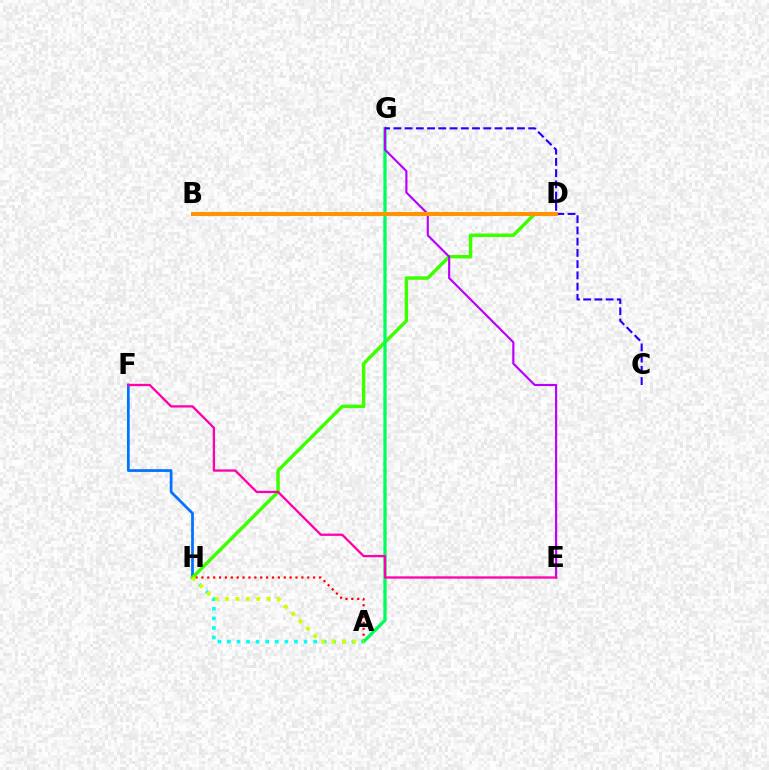{('A', 'H'): [{'color': '#00fff6', 'line_style': 'dotted', 'thickness': 2.6}, {'color': '#ff0000', 'line_style': 'dotted', 'thickness': 1.6}, {'color': '#d1ff00', 'line_style': 'dotted', 'thickness': 2.81}], ('F', 'H'): [{'color': '#0074ff', 'line_style': 'solid', 'thickness': 1.97}], ('D', 'H'): [{'color': '#3dff00', 'line_style': 'solid', 'thickness': 2.49}], ('A', 'G'): [{'color': '#00ff5c', 'line_style': 'solid', 'thickness': 2.38}], ('E', 'G'): [{'color': '#b900ff', 'line_style': 'solid', 'thickness': 1.54}], ('C', 'G'): [{'color': '#2500ff', 'line_style': 'dashed', 'thickness': 1.53}], ('B', 'D'): [{'color': '#ff9400', 'line_style': 'solid', 'thickness': 2.85}], ('E', 'F'): [{'color': '#ff00ac', 'line_style': 'solid', 'thickness': 1.66}]}